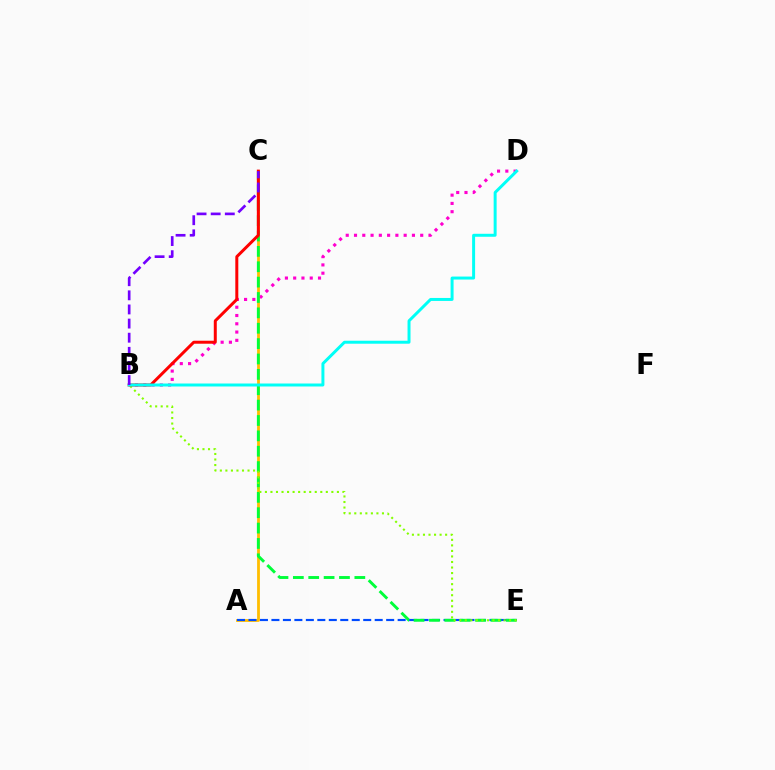{('A', 'C'): [{'color': '#ffbd00', 'line_style': 'solid', 'thickness': 2.01}], ('A', 'E'): [{'color': '#004bff', 'line_style': 'dashed', 'thickness': 1.56}], ('B', 'D'): [{'color': '#ff00cf', 'line_style': 'dotted', 'thickness': 2.25}, {'color': '#00fff6', 'line_style': 'solid', 'thickness': 2.14}], ('C', 'E'): [{'color': '#00ff39', 'line_style': 'dashed', 'thickness': 2.09}], ('B', 'E'): [{'color': '#84ff00', 'line_style': 'dotted', 'thickness': 1.5}], ('B', 'C'): [{'color': '#ff0000', 'line_style': 'solid', 'thickness': 2.15}, {'color': '#7200ff', 'line_style': 'dashed', 'thickness': 1.92}]}